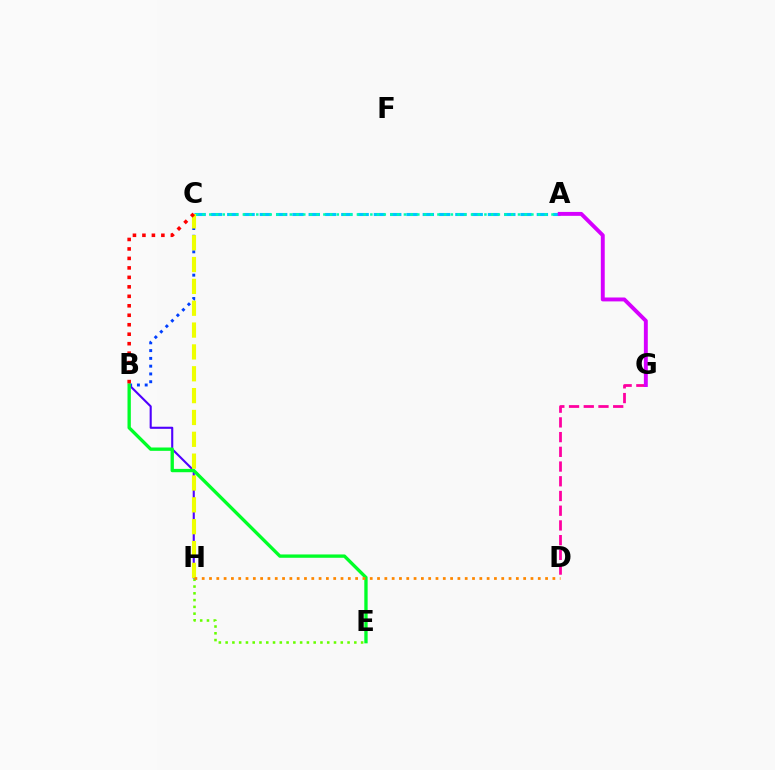{('B', 'C'): [{'color': '#003fff', 'line_style': 'dotted', 'thickness': 2.11}, {'color': '#ff0000', 'line_style': 'dotted', 'thickness': 2.57}], ('D', 'G'): [{'color': '#ff00a0', 'line_style': 'dashed', 'thickness': 2.0}], ('A', 'C'): [{'color': '#00c7ff', 'line_style': 'dashed', 'thickness': 2.21}, {'color': '#00ffaf', 'line_style': 'dotted', 'thickness': 1.82}], ('B', 'H'): [{'color': '#4f00ff', 'line_style': 'solid', 'thickness': 1.52}], ('A', 'G'): [{'color': '#d600ff', 'line_style': 'solid', 'thickness': 2.82}], ('B', 'E'): [{'color': '#00ff27', 'line_style': 'solid', 'thickness': 2.4}], ('E', 'H'): [{'color': '#66ff00', 'line_style': 'dotted', 'thickness': 1.84}], ('C', 'H'): [{'color': '#eeff00', 'line_style': 'dashed', 'thickness': 2.97}], ('D', 'H'): [{'color': '#ff8800', 'line_style': 'dotted', 'thickness': 1.99}]}